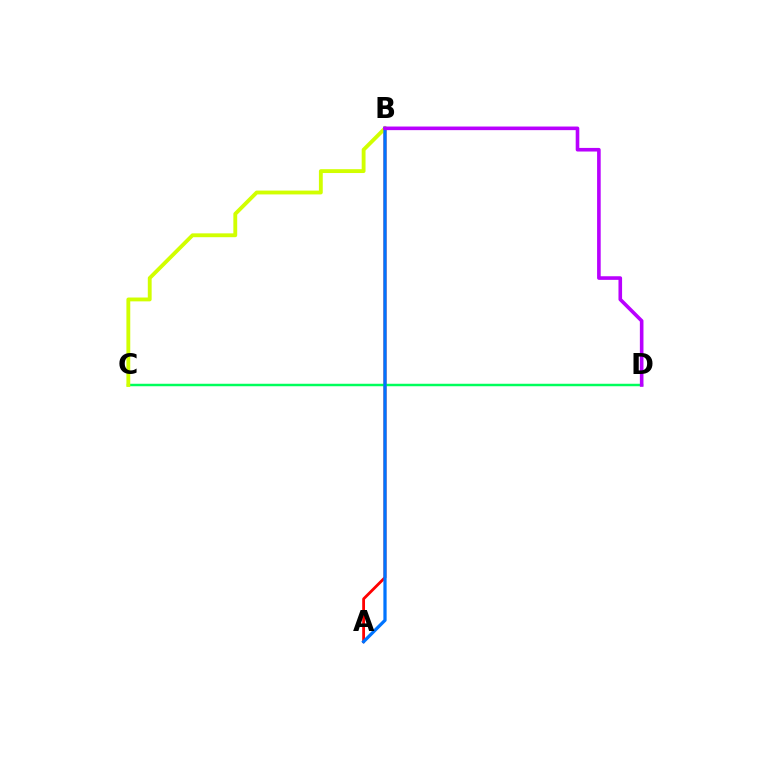{('A', 'B'): [{'color': '#ff0000', 'line_style': 'solid', 'thickness': 2.02}, {'color': '#0074ff', 'line_style': 'solid', 'thickness': 2.34}], ('C', 'D'): [{'color': '#00ff5c', 'line_style': 'solid', 'thickness': 1.78}], ('B', 'C'): [{'color': '#d1ff00', 'line_style': 'solid', 'thickness': 2.77}], ('B', 'D'): [{'color': '#b900ff', 'line_style': 'solid', 'thickness': 2.6}]}